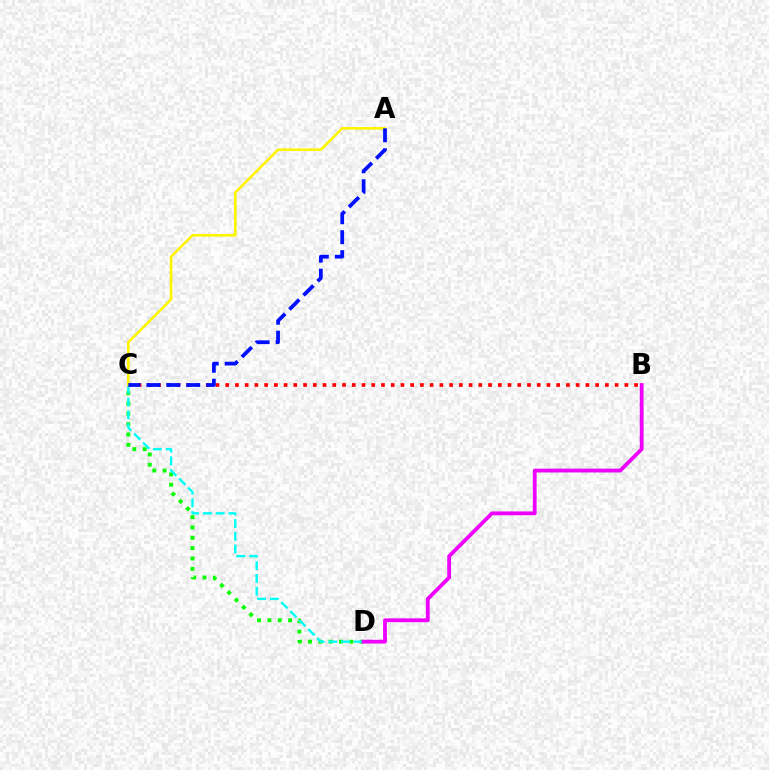{('C', 'D'): [{'color': '#08ff00', 'line_style': 'dotted', 'thickness': 2.81}, {'color': '#00fff6', 'line_style': 'dashed', 'thickness': 1.73}], ('B', 'C'): [{'color': '#ff0000', 'line_style': 'dotted', 'thickness': 2.65}], ('B', 'D'): [{'color': '#ee00ff', 'line_style': 'solid', 'thickness': 2.74}], ('A', 'C'): [{'color': '#fcf500', 'line_style': 'solid', 'thickness': 1.9}, {'color': '#0010ff', 'line_style': 'dashed', 'thickness': 2.71}]}